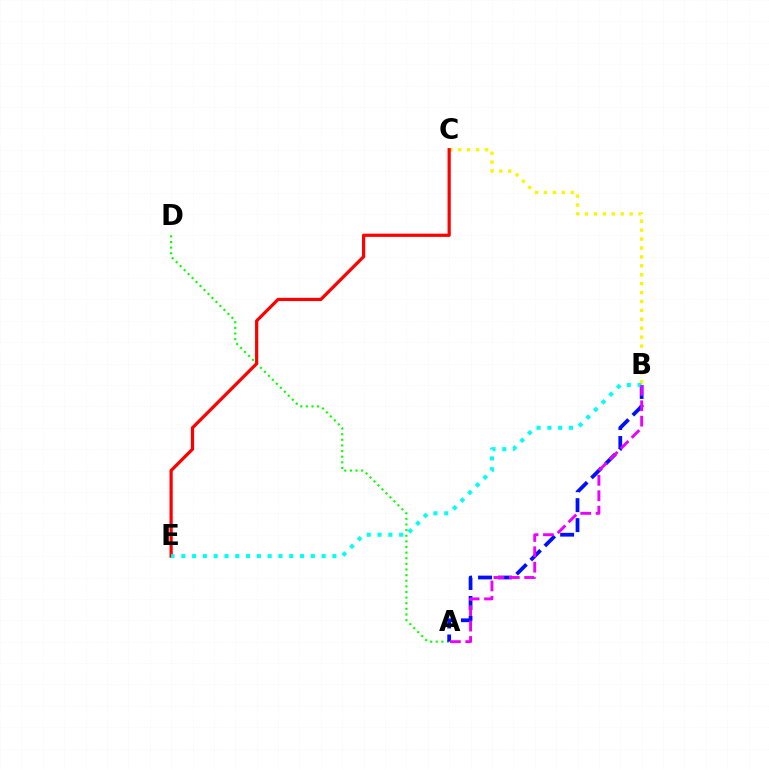{('B', 'C'): [{'color': '#fcf500', 'line_style': 'dotted', 'thickness': 2.42}], ('A', 'D'): [{'color': '#08ff00', 'line_style': 'dotted', 'thickness': 1.53}], ('C', 'E'): [{'color': '#ff0000', 'line_style': 'solid', 'thickness': 2.32}], ('A', 'B'): [{'color': '#0010ff', 'line_style': 'dashed', 'thickness': 2.71}, {'color': '#ee00ff', 'line_style': 'dashed', 'thickness': 2.09}], ('B', 'E'): [{'color': '#00fff6', 'line_style': 'dotted', 'thickness': 2.93}]}